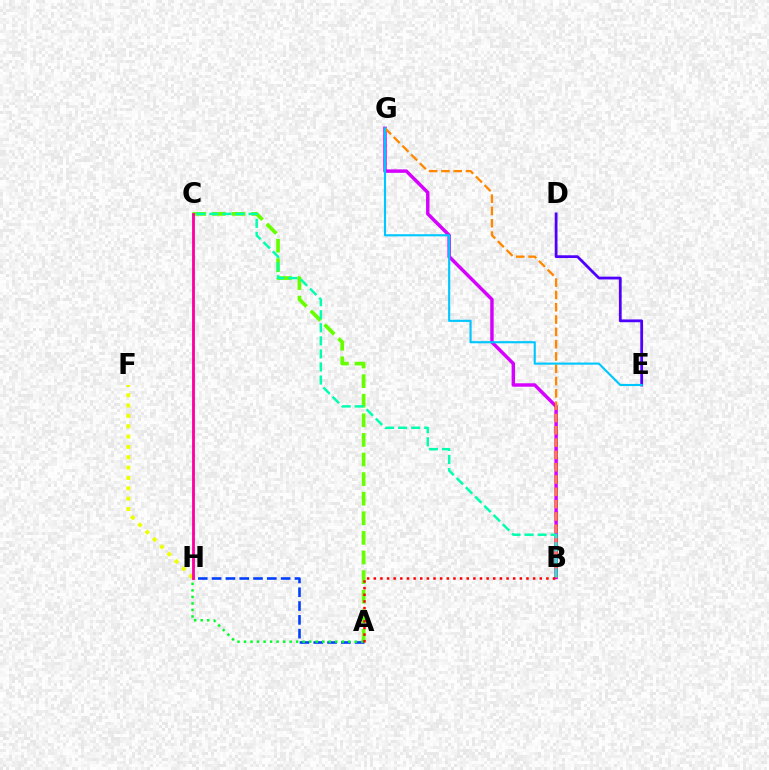{('B', 'G'): [{'color': '#d600ff', 'line_style': 'solid', 'thickness': 2.49}, {'color': '#ff8800', 'line_style': 'dashed', 'thickness': 1.67}], ('A', 'C'): [{'color': '#66ff00', 'line_style': 'dashed', 'thickness': 2.66}], ('D', 'E'): [{'color': '#4f00ff', 'line_style': 'solid', 'thickness': 2.0}], ('A', 'H'): [{'color': '#003fff', 'line_style': 'dashed', 'thickness': 1.88}, {'color': '#00ff27', 'line_style': 'dotted', 'thickness': 1.77}], ('E', 'G'): [{'color': '#00c7ff', 'line_style': 'solid', 'thickness': 1.54}], ('B', 'C'): [{'color': '#00ffaf', 'line_style': 'dashed', 'thickness': 1.77}], ('F', 'H'): [{'color': '#eeff00', 'line_style': 'dotted', 'thickness': 2.81}], ('A', 'B'): [{'color': '#ff0000', 'line_style': 'dotted', 'thickness': 1.8}], ('C', 'H'): [{'color': '#ff00a0', 'line_style': 'solid', 'thickness': 2.04}]}